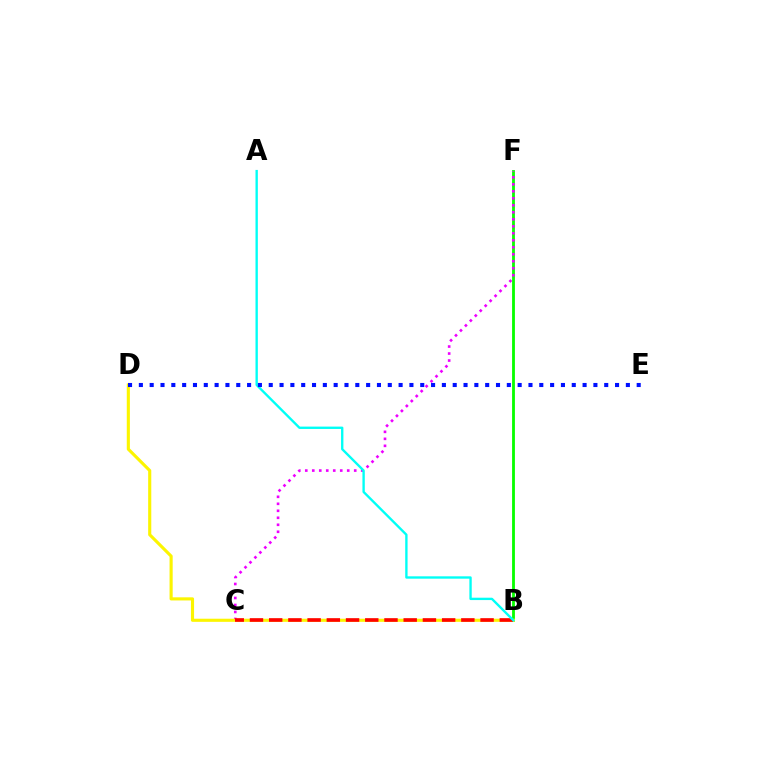{('B', 'F'): [{'color': '#08ff00', 'line_style': 'solid', 'thickness': 2.03}], ('C', 'F'): [{'color': '#ee00ff', 'line_style': 'dotted', 'thickness': 1.9}], ('B', 'D'): [{'color': '#fcf500', 'line_style': 'solid', 'thickness': 2.25}], ('B', 'C'): [{'color': '#ff0000', 'line_style': 'dashed', 'thickness': 2.61}], ('A', 'B'): [{'color': '#00fff6', 'line_style': 'solid', 'thickness': 1.7}], ('D', 'E'): [{'color': '#0010ff', 'line_style': 'dotted', 'thickness': 2.94}]}